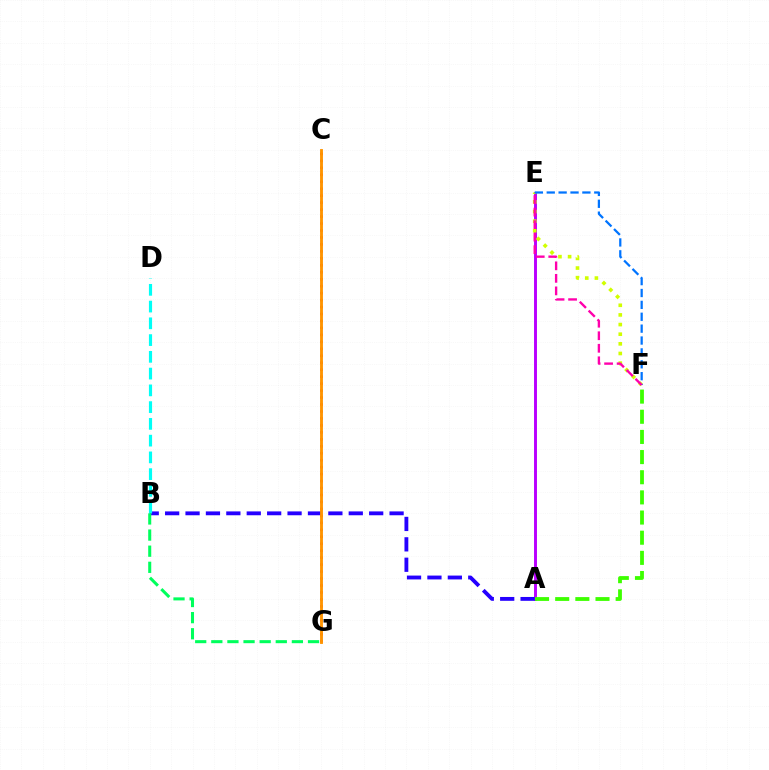{('A', 'E'): [{'color': '#b900ff', 'line_style': 'solid', 'thickness': 2.12}], ('E', 'F'): [{'color': '#d1ff00', 'line_style': 'dotted', 'thickness': 2.62}, {'color': '#0074ff', 'line_style': 'dashed', 'thickness': 1.61}, {'color': '#ff00ac', 'line_style': 'dashed', 'thickness': 1.7}], ('A', 'F'): [{'color': '#3dff00', 'line_style': 'dashed', 'thickness': 2.74}], ('A', 'B'): [{'color': '#2500ff', 'line_style': 'dashed', 'thickness': 2.77}], ('B', 'D'): [{'color': '#00fff6', 'line_style': 'dashed', 'thickness': 2.28}], ('C', 'G'): [{'color': '#ff0000', 'line_style': 'dotted', 'thickness': 1.89}, {'color': '#ff9400', 'line_style': 'solid', 'thickness': 2.06}], ('B', 'G'): [{'color': '#00ff5c', 'line_style': 'dashed', 'thickness': 2.19}]}